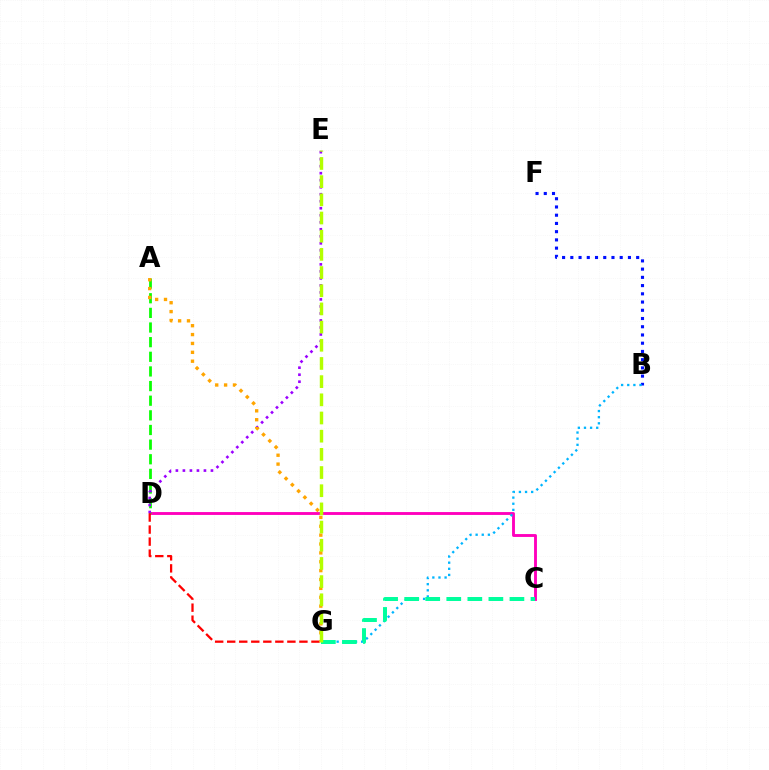{('B', 'F'): [{'color': '#0010ff', 'line_style': 'dotted', 'thickness': 2.24}], ('C', 'D'): [{'color': '#ff00bd', 'line_style': 'solid', 'thickness': 2.07}], ('B', 'G'): [{'color': '#00b5ff', 'line_style': 'dotted', 'thickness': 1.66}], ('C', 'G'): [{'color': '#00ff9d', 'line_style': 'dashed', 'thickness': 2.86}], ('A', 'D'): [{'color': '#08ff00', 'line_style': 'dashed', 'thickness': 1.99}], ('D', 'E'): [{'color': '#9b00ff', 'line_style': 'dotted', 'thickness': 1.91}], ('D', 'G'): [{'color': '#ff0000', 'line_style': 'dashed', 'thickness': 1.64}], ('A', 'G'): [{'color': '#ffa500', 'line_style': 'dotted', 'thickness': 2.41}], ('E', 'G'): [{'color': '#b3ff00', 'line_style': 'dashed', 'thickness': 2.47}]}